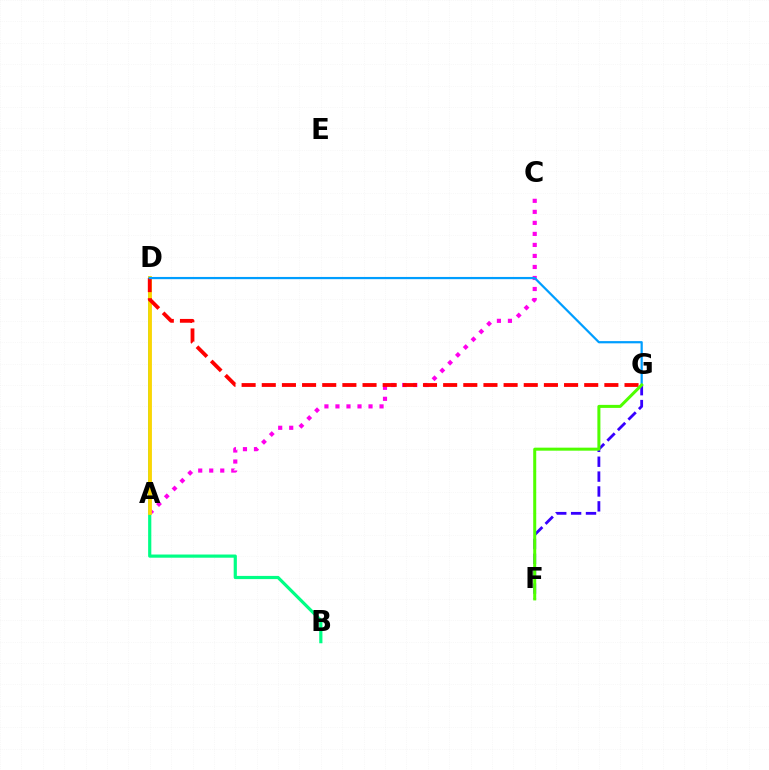{('F', 'G'): [{'color': '#3700ff', 'line_style': 'dashed', 'thickness': 2.02}, {'color': '#4fff00', 'line_style': 'solid', 'thickness': 2.17}], ('B', 'D'): [{'color': '#00ff86', 'line_style': 'solid', 'thickness': 2.29}], ('A', 'C'): [{'color': '#ff00ed', 'line_style': 'dotted', 'thickness': 2.99}], ('A', 'D'): [{'color': '#ffd500', 'line_style': 'solid', 'thickness': 2.71}], ('D', 'G'): [{'color': '#ff0000', 'line_style': 'dashed', 'thickness': 2.74}, {'color': '#009eff', 'line_style': 'solid', 'thickness': 1.6}]}